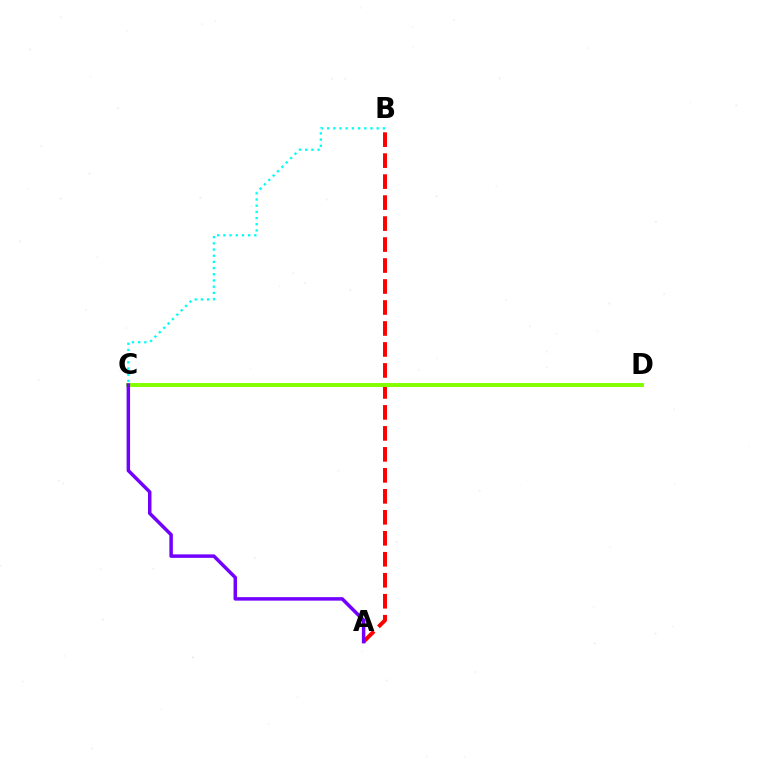{('A', 'B'): [{'color': '#ff0000', 'line_style': 'dashed', 'thickness': 2.85}], ('C', 'D'): [{'color': '#84ff00', 'line_style': 'solid', 'thickness': 2.84}], ('A', 'C'): [{'color': '#7200ff', 'line_style': 'solid', 'thickness': 2.51}], ('B', 'C'): [{'color': '#00fff6', 'line_style': 'dotted', 'thickness': 1.68}]}